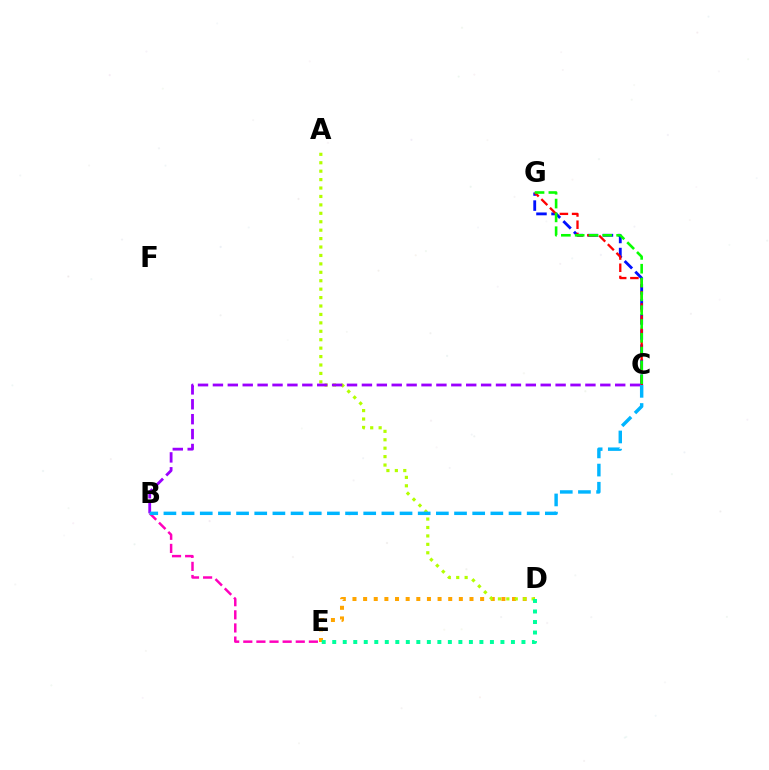{('D', 'E'): [{'color': '#ffa500', 'line_style': 'dotted', 'thickness': 2.89}, {'color': '#00ff9d', 'line_style': 'dotted', 'thickness': 2.86}], ('A', 'D'): [{'color': '#b3ff00', 'line_style': 'dotted', 'thickness': 2.29}], ('C', 'G'): [{'color': '#0010ff', 'line_style': 'dashed', 'thickness': 2.05}, {'color': '#ff0000', 'line_style': 'dashed', 'thickness': 1.66}, {'color': '#08ff00', 'line_style': 'dashed', 'thickness': 1.88}], ('B', 'E'): [{'color': '#ff00bd', 'line_style': 'dashed', 'thickness': 1.78}], ('B', 'C'): [{'color': '#9b00ff', 'line_style': 'dashed', 'thickness': 2.02}, {'color': '#00b5ff', 'line_style': 'dashed', 'thickness': 2.47}]}